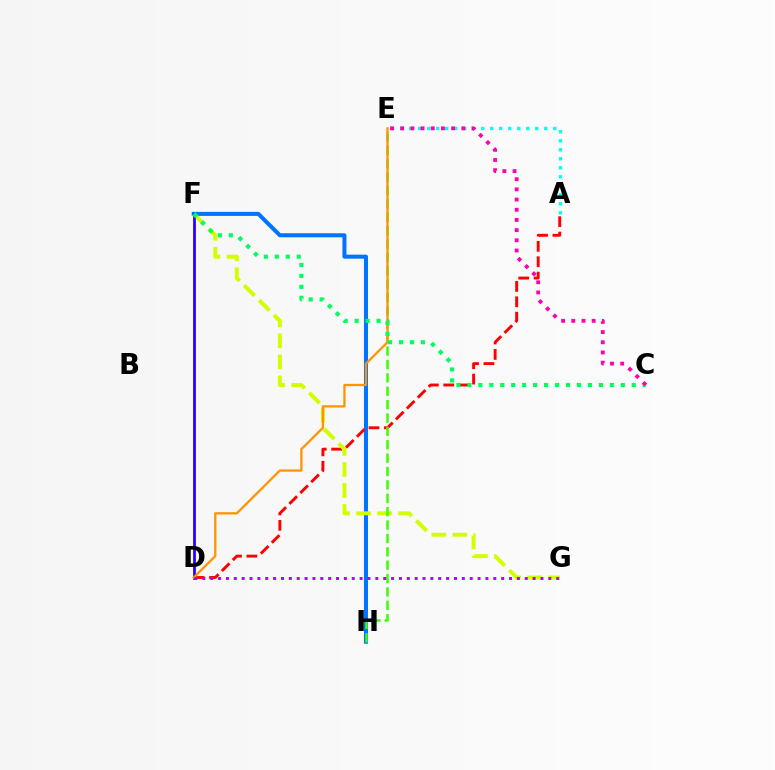{('F', 'H'): [{'color': '#0074ff', 'line_style': 'solid', 'thickness': 2.9}], ('A', 'E'): [{'color': '#00fff6', 'line_style': 'dotted', 'thickness': 2.45}], ('A', 'D'): [{'color': '#ff0000', 'line_style': 'dashed', 'thickness': 2.09}], ('F', 'G'): [{'color': '#d1ff00', 'line_style': 'dashed', 'thickness': 2.85}], ('D', 'F'): [{'color': '#2500ff', 'line_style': 'solid', 'thickness': 1.98}], ('E', 'H'): [{'color': '#3dff00', 'line_style': 'dashed', 'thickness': 1.82}], ('D', 'E'): [{'color': '#ff9400', 'line_style': 'solid', 'thickness': 1.65}], ('D', 'G'): [{'color': '#b900ff', 'line_style': 'dotted', 'thickness': 2.14}], ('C', 'F'): [{'color': '#00ff5c', 'line_style': 'dotted', 'thickness': 2.98}], ('C', 'E'): [{'color': '#ff00ac', 'line_style': 'dotted', 'thickness': 2.77}]}